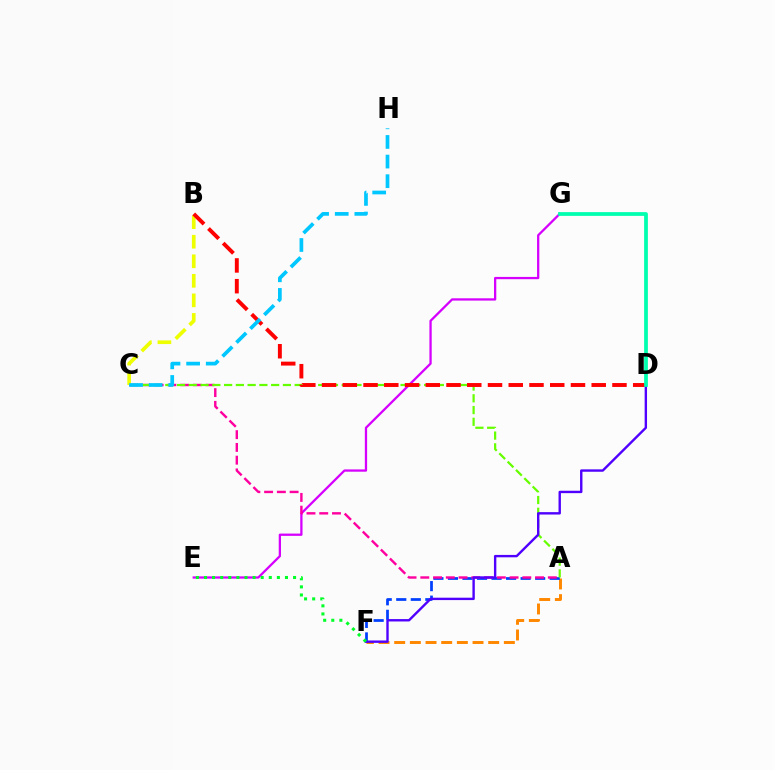{('E', 'G'): [{'color': '#d600ff', 'line_style': 'solid', 'thickness': 1.64}], ('A', 'F'): [{'color': '#ff8800', 'line_style': 'dashed', 'thickness': 2.13}, {'color': '#003fff', 'line_style': 'dashed', 'thickness': 1.97}], ('A', 'C'): [{'color': '#ff00a0', 'line_style': 'dashed', 'thickness': 1.73}, {'color': '#66ff00', 'line_style': 'dashed', 'thickness': 1.6}], ('B', 'C'): [{'color': '#eeff00', 'line_style': 'dashed', 'thickness': 2.66}], ('B', 'D'): [{'color': '#ff0000', 'line_style': 'dashed', 'thickness': 2.82}], ('C', 'H'): [{'color': '#00c7ff', 'line_style': 'dashed', 'thickness': 2.67}], ('D', 'F'): [{'color': '#4f00ff', 'line_style': 'solid', 'thickness': 1.72}], ('E', 'F'): [{'color': '#00ff27', 'line_style': 'dotted', 'thickness': 2.2}], ('D', 'G'): [{'color': '#00ffaf', 'line_style': 'solid', 'thickness': 2.71}]}